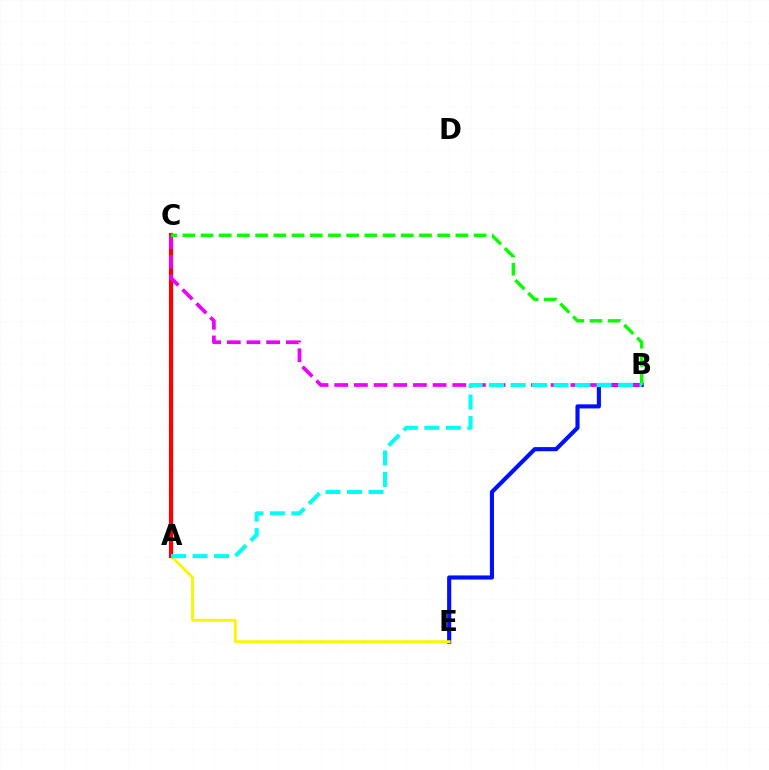{('B', 'E'): [{'color': '#0010ff', 'line_style': 'solid', 'thickness': 2.97}], ('A', 'E'): [{'color': '#fcf500', 'line_style': 'solid', 'thickness': 2.06}], ('A', 'C'): [{'color': '#ff0000', 'line_style': 'solid', 'thickness': 3.0}], ('B', 'C'): [{'color': '#ee00ff', 'line_style': 'dashed', 'thickness': 2.67}, {'color': '#08ff00', 'line_style': 'dashed', 'thickness': 2.47}], ('A', 'B'): [{'color': '#00fff6', 'line_style': 'dashed', 'thickness': 2.92}]}